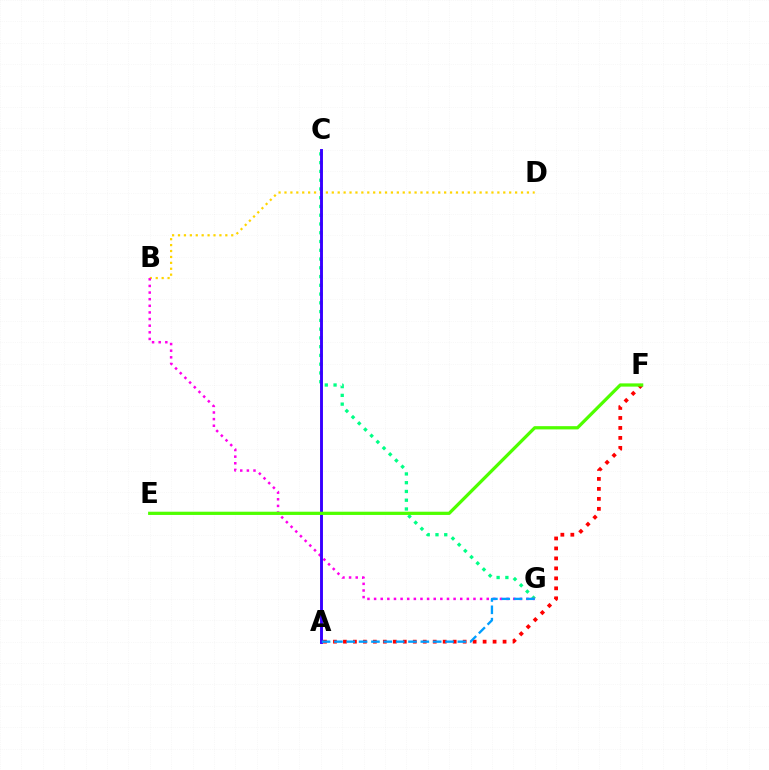{('B', 'D'): [{'color': '#ffd500', 'line_style': 'dotted', 'thickness': 1.61}], ('C', 'G'): [{'color': '#00ff86', 'line_style': 'dotted', 'thickness': 2.38}], ('B', 'G'): [{'color': '#ff00ed', 'line_style': 'dotted', 'thickness': 1.8}], ('A', 'C'): [{'color': '#3700ff', 'line_style': 'solid', 'thickness': 2.09}], ('A', 'F'): [{'color': '#ff0000', 'line_style': 'dotted', 'thickness': 2.71}], ('E', 'F'): [{'color': '#4fff00', 'line_style': 'solid', 'thickness': 2.33}], ('A', 'G'): [{'color': '#009eff', 'line_style': 'dashed', 'thickness': 1.68}]}